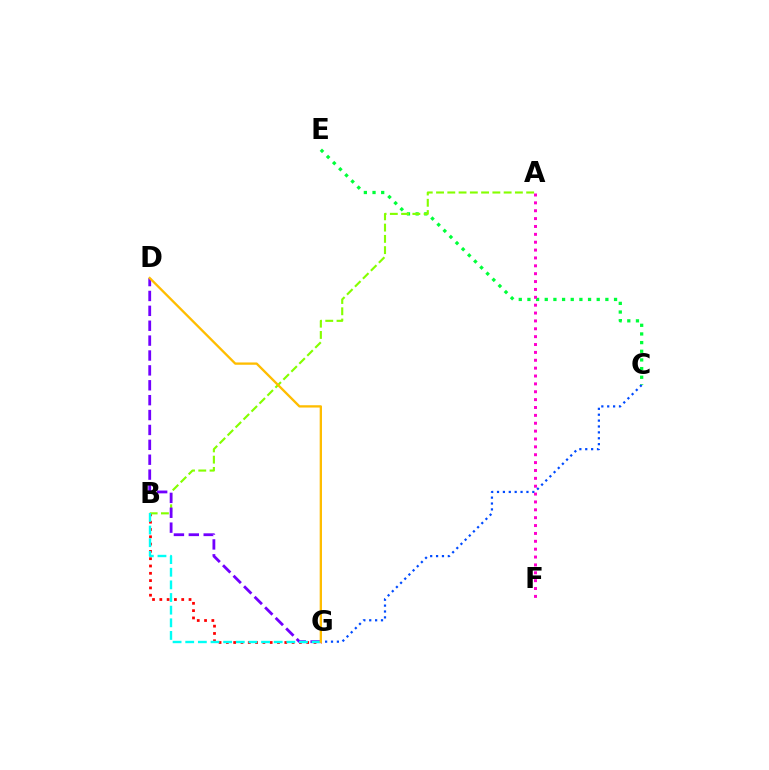{('B', 'G'): [{'color': '#ff0000', 'line_style': 'dotted', 'thickness': 1.98}, {'color': '#00fff6', 'line_style': 'dashed', 'thickness': 1.72}], ('C', 'E'): [{'color': '#00ff39', 'line_style': 'dotted', 'thickness': 2.35}], ('C', 'G'): [{'color': '#004bff', 'line_style': 'dotted', 'thickness': 1.6}], ('A', 'B'): [{'color': '#84ff00', 'line_style': 'dashed', 'thickness': 1.53}], ('D', 'G'): [{'color': '#7200ff', 'line_style': 'dashed', 'thickness': 2.02}, {'color': '#ffbd00', 'line_style': 'solid', 'thickness': 1.67}], ('A', 'F'): [{'color': '#ff00cf', 'line_style': 'dotted', 'thickness': 2.14}]}